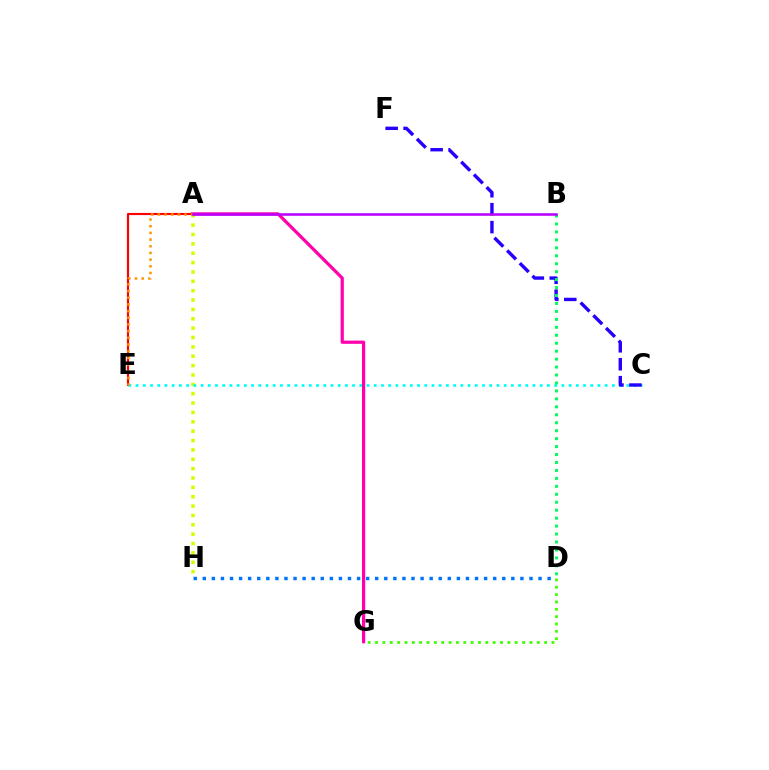{('A', 'H'): [{'color': '#d1ff00', 'line_style': 'dotted', 'thickness': 2.54}], ('A', 'E'): [{'color': '#ff0000', 'line_style': 'solid', 'thickness': 1.55}, {'color': '#ff9400', 'line_style': 'dotted', 'thickness': 1.82}], ('C', 'E'): [{'color': '#00fff6', 'line_style': 'dotted', 'thickness': 1.96}], ('C', 'F'): [{'color': '#2500ff', 'line_style': 'dashed', 'thickness': 2.44}], ('D', 'H'): [{'color': '#0074ff', 'line_style': 'dotted', 'thickness': 2.47}], ('A', 'G'): [{'color': '#ff00ac', 'line_style': 'solid', 'thickness': 2.31}], ('B', 'D'): [{'color': '#00ff5c', 'line_style': 'dotted', 'thickness': 2.16}], ('D', 'G'): [{'color': '#3dff00', 'line_style': 'dotted', 'thickness': 2.0}], ('A', 'B'): [{'color': '#b900ff', 'line_style': 'solid', 'thickness': 1.84}]}